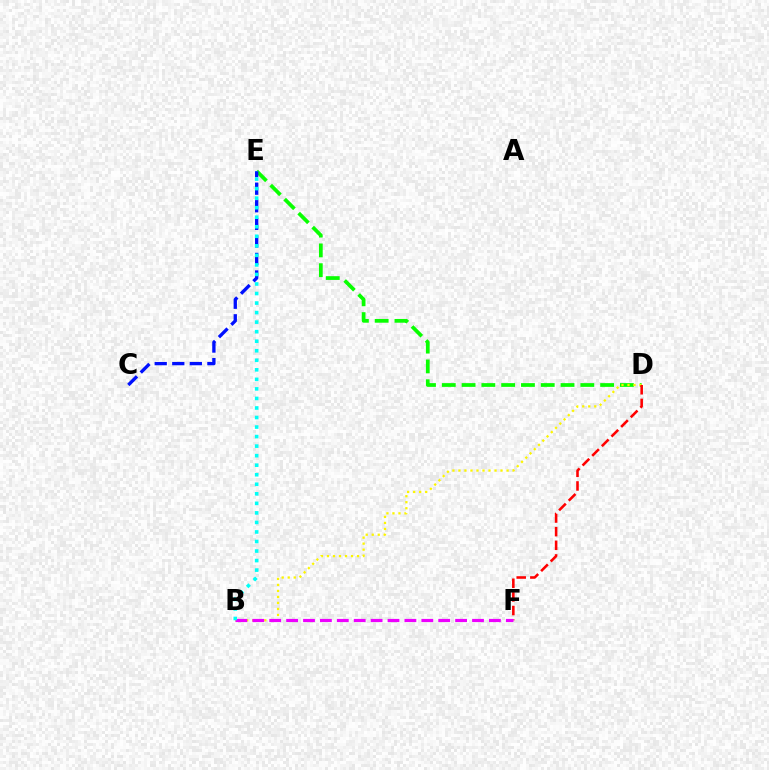{('D', 'E'): [{'color': '#08ff00', 'line_style': 'dashed', 'thickness': 2.69}], ('C', 'E'): [{'color': '#0010ff', 'line_style': 'dashed', 'thickness': 2.39}], ('B', 'D'): [{'color': '#fcf500', 'line_style': 'dotted', 'thickness': 1.63}], ('D', 'F'): [{'color': '#ff0000', 'line_style': 'dashed', 'thickness': 1.85}], ('B', 'F'): [{'color': '#ee00ff', 'line_style': 'dashed', 'thickness': 2.3}], ('B', 'E'): [{'color': '#00fff6', 'line_style': 'dotted', 'thickness': 2.59}]}